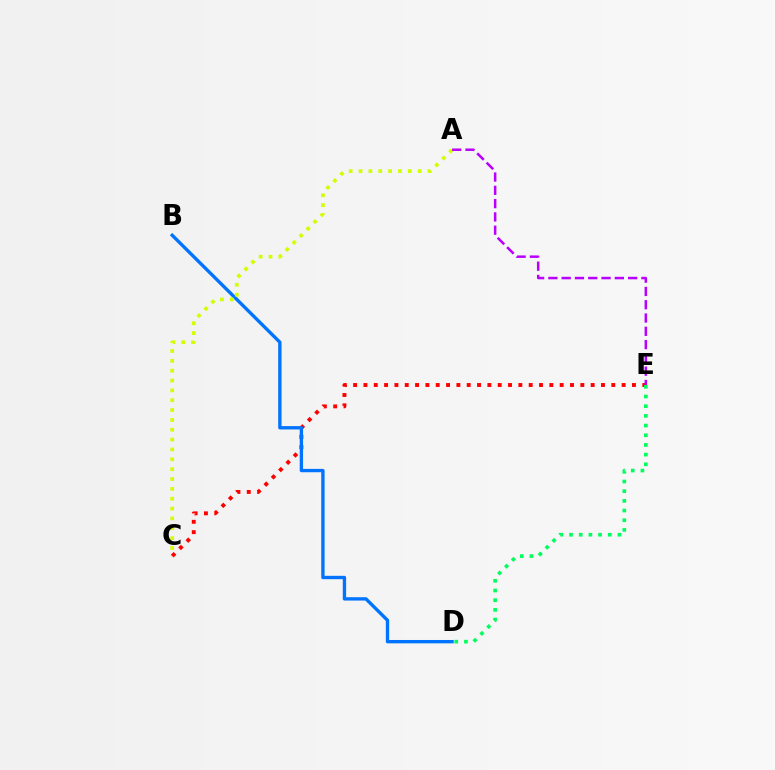{('C', 'E'): [{'color': '#ff0000', 'line_style': 'dotted', 'thickness': 2.81}], ('D', 'E'): [{'color': '#00ff5c', 'line_style': 'dotted', 'thickness': 2.63}], ('B', 'D'): [{'color': '#0074ff', 'line_style': 'solid', 'thickness': 2.41}], ('A', 'C'): [{'color': '#d1ff00', 'line_style': 'dotted', 'thickness': 2.68}], ('A', 'E'): [{'color': '#b900ff', 'line_style': 'dashed', 'thickness': 1.81}]}